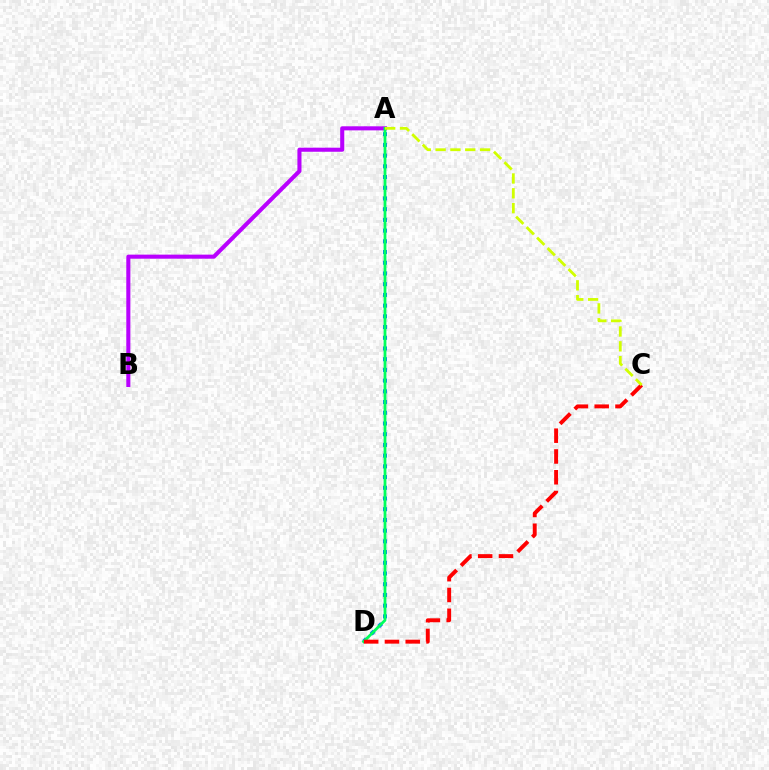{('A', 'D'): [{'color': '#0074ff', 'line_style': 'dotted', 'thickness': 2.91}, {'color': '#00ff5c', 'line_style': 'solid', 'thickness': 2.0}], ('A', 'B'): [{'color': '#b900ff', 'line_style': 'solid', 'thickness': 2.93}], ('C', 'D'): [{'color': '#ff0000', 'line_style': 'dashed', 'thickness': 2.82}], ('A', 'C'): [{'color': '#d1ff00', 'line_style': 'dashed', 'thickness': 2.01}]}